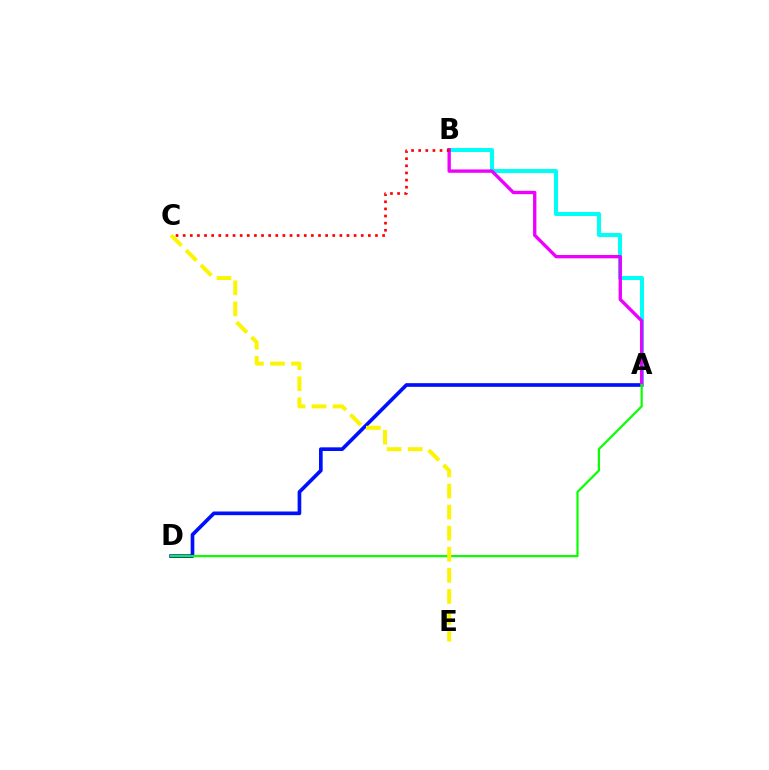{('A', 'D'): [{'color': '#0010ff', 'line_style': 'solid', 'thickness': 2.64}, {'color': '#08ff00', 'line_style': 'solid', 'thickness': 1.58}], ('A', 'B'): [{'color': '#00fff6', 'line_style': 'solid', 'thickness': 2.92}, {'color': '#ee00ff', 'line_style': 'solid', 'thickness': 2.41}], ('C', 'E'): [{'color': '#fcf500', 'line_style': 'dashed', 'thickness': 2.86}], ('B', 'C'): [{'color': '#ff0000', 'line_style': 'dotted', 'thickness': 1.94}]}